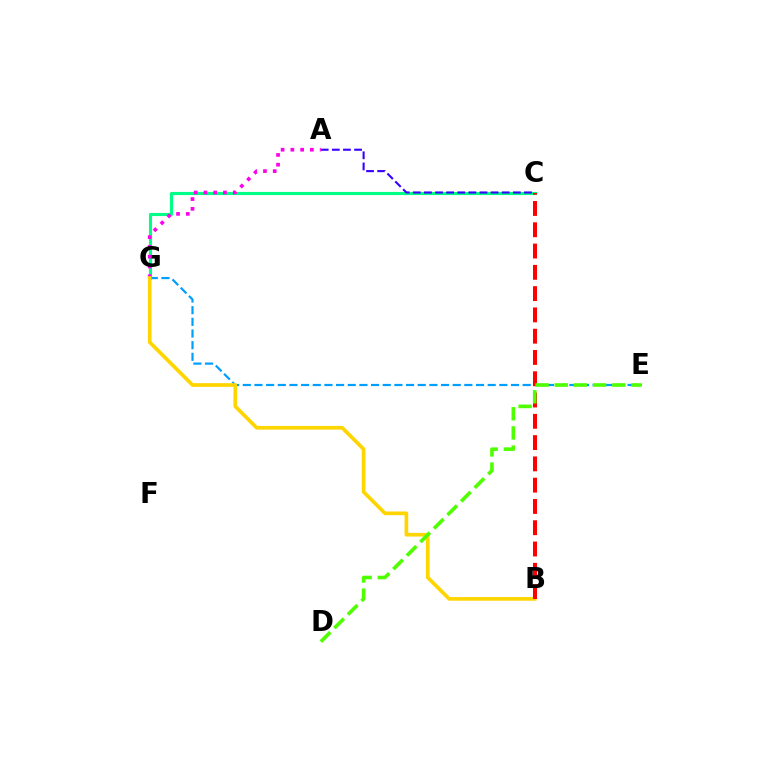{('C', 'G'): [{'color': '#00ff86', 'line_style': 'solid', 'thickness': 2.25}], ('A', 'C'): [{'color': '#3700ff', 'line_style': 'dashed', 'thickness': 1.51}], ('E', 'G'): [{'color': '#009eff', 'line_style': 'dashed', 'thickness': 1.58}], ('A', 'G'): [{'color': '#ff00ed', 'line_style': 'dotted', 'thickness': 2.65}], ('B', 'G'): [{'color': '#ffd500', 'line_style': 'solid', 'thickness': 2.65}], ('B', 'C'): [{'color': '#ff0000', 'line_style': 'dashed', 'thickness': 2.89}], ('D', 'E'): [{'color': '#4fff00', 'line_style': 'dashed', 'thickness': 2.61}]}